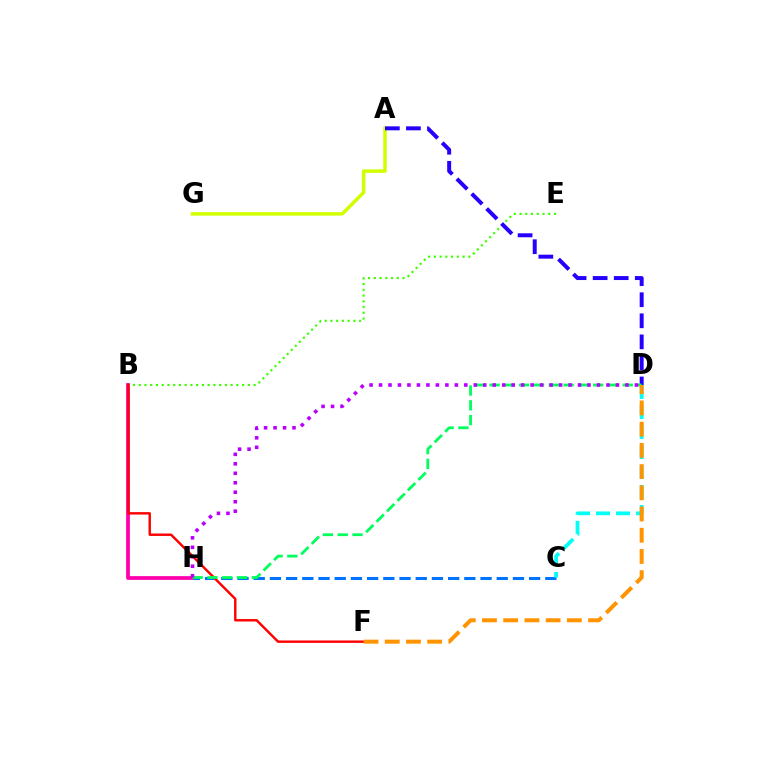{('B', 'H'): [{'color': '#ff00ac', 'line_style': 'solid', 'thickness': 2.71}], ('C', 'H'): [{'color': '#0074ff', 'line_style': 'dashed', 'thickness': 2.2}], ('B', 'E'): [{'color': '#3dff00', 'line_style': 'dotted', 'thickness': 1.56}], ('B', 'F'): [{'color': '#ff0000', 'line_style': 'solid', 'thickness': 1.74}], ('C', 'D'): [{'color': '#00fff6', 'line_style': 'dashed', 'thickness': 2.72}], ('A', 'G'): [{'color': '#d1ff00', 'line_style': 'solid', 'thickness': 2.53}], ('A', 'D'): [{'color': '#2500ff', 'line_style': 'dashed', 'thickness': 2.86}], ('D', 'H'): [{'color': '#00ff5c', 'line_style': 'dashed', 'thickness': 2.01}, {'color': '#b900ff', 'line_style': 'dotted', 'thickness': 2.57}], ('D', 'F'): [{'color': '#ff9400', 'line_style': 'dashed', 'thickness': 2.88}]}